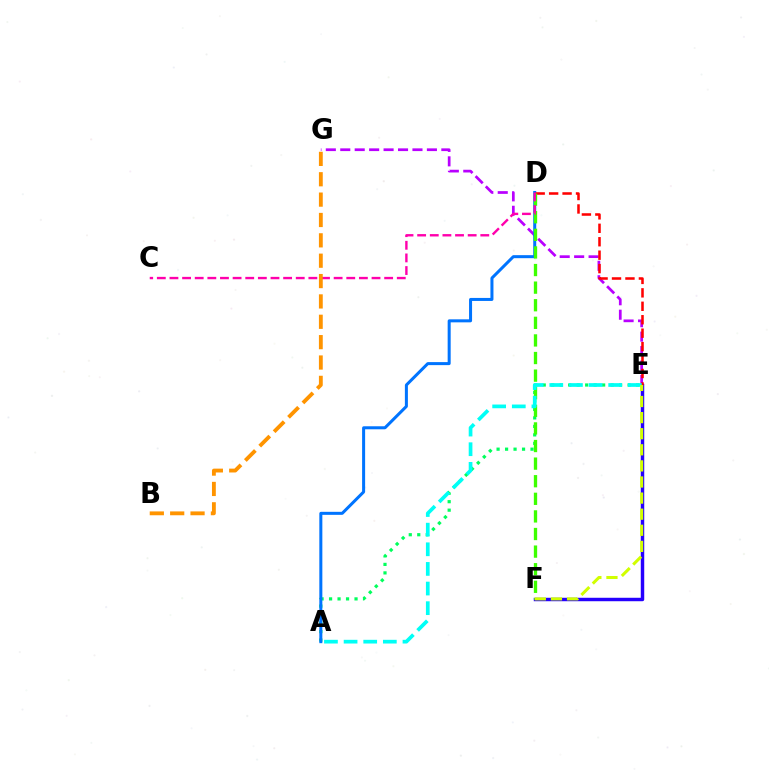{('A', 'E'): [{'color': '#00ff5c', 'line_style': 'dotted', 'thickness': 2.31}, {'color': '#00fff6', 'line_style': 'dashed', 'thickness': 2.67}], ('E', 'F'): [{'color': '#2500ff', 'line_style': 'solid', 'thickness': 2.48}, {'color': '#d1ff00', 'line_style': 'dashed', 'thickness': 2.19}], ('E', 'G'): [{'color': '#b900ff', 'line_style': 'dashed', 'thickness': 1.96}], ('A', 'D'): [{'color': '#0074ff', 'line_style': 'solid', 'thickness': 2.17}], ('D', 'E'): [{'color': '#ff0000', 'line_style': 'dashed', 'thickness': 1.83}], ('D', 'F'): [{'color': '#3dff00', 'line_style': 'dashed', 'thickness': 2.39}], ('C', 'D'): [{'color': '#ff00ac', 'line_style': 'dashed', 'thickness': 1.72}], ('B', 'G'): [{'color': '#ff9400', 'line_style': 'dashed', 'thickness': 2.77}]}